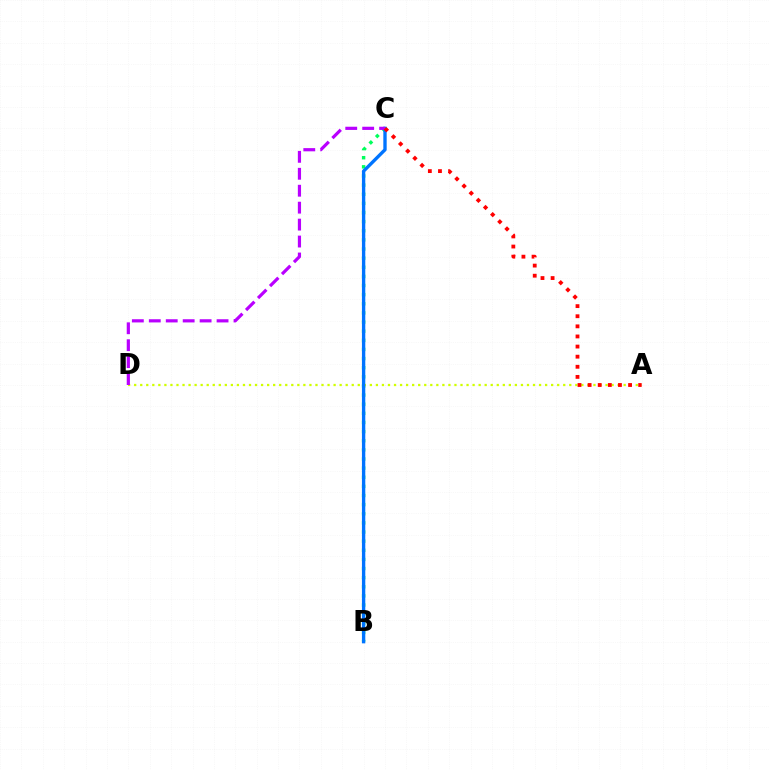{('B', 'C'): [{'color': '#00ff5c', 'line_style': 'dotted', 'thickness': 2.48}, {'color': '#0074ff', 'line_style': 'solid', 'thickness': 2.41}], ('A', 'D'): [{'color': '#d1ff00', 'line_style': 'dotted', 'thickness': 1.64}], ('C', 'D'): [{'color': '#b900ff', 'line_style': 'dashed', 'thickness': 2.3}], ('A', 'C'): [{'color': '#ff0000', 'line_style': 'dotted', 'thickness': 2.75}]}